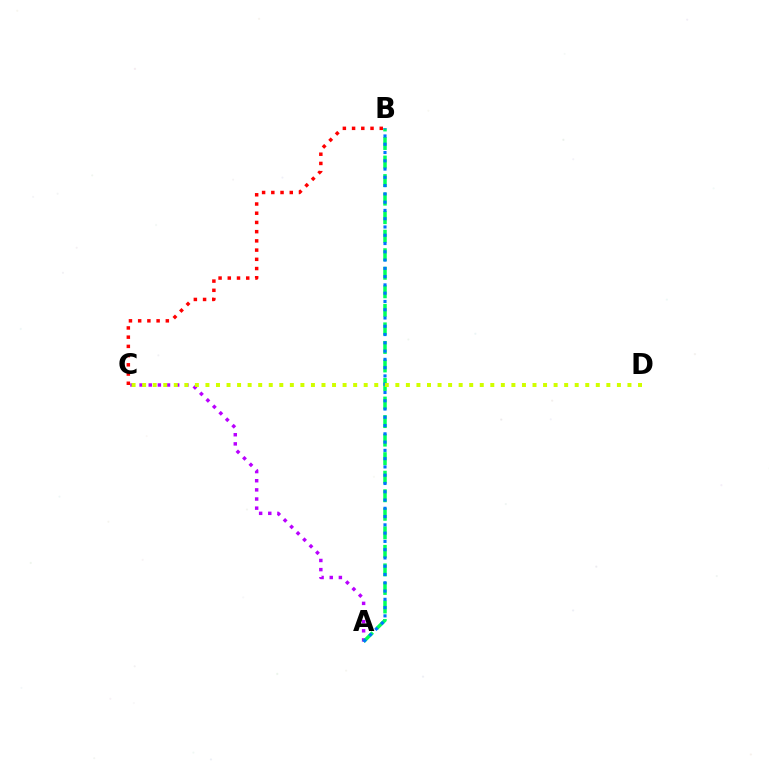{('B', 'C'): [{'color': '#ff0000', 'line_style': 'dotted', 'thickness': 2.51}], ('A', 'C'): [{'color': '#b900ff', 'line_style': 'dotted', 'thickness': 2.48}], ('A', 'B'): [{'color': '#00ff5c', 'line_style': 'dashed', 'thickness': 2.52}, {'color': '#0074ff', 'line_style': 'dotted', 'thickness': 2.25}], ('C', 'D'): [{'color': '#d1ff00', 'line_style': 'dotted', 'thickness': 2.87}]}